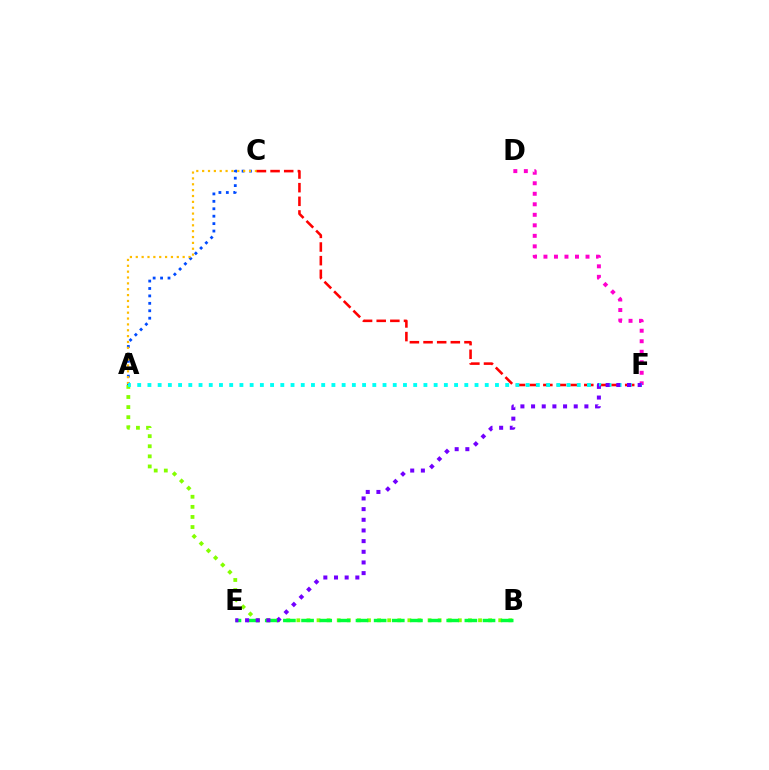{('D', 'F'): [{'color': '#ff00cf', 'line_style': 'dotted', 'thickness': 2.86}], ('A', 'C'): [{'color': '#004bff', 'line_style': 'dotted', 'thickness': 2.02}, {'color': '#ffbd00', 'line_style': 'dotted', 'thickness': 1.59}], ('C', 'F'): [{'color': '#ff0000', 'line_style': 'dashed', 'thickness': 1.85}], ('A', 'B'): [{'color': '#84ff00', 'line_style': 'dotted', 'thickness': 2.74}], ('B', 'E'): [{'color': '#00ff39', 'line_style': 'dashed', 'thickness': 2.47}], ('A', 'F'): [{'color': '#00fff6', 'line_style': 'dotted', 'thickness': 2.78}], ('E', 'F'): [{'color': '#7200ff', 'line_style': 'dotted', 'thickness': 2.9}]}